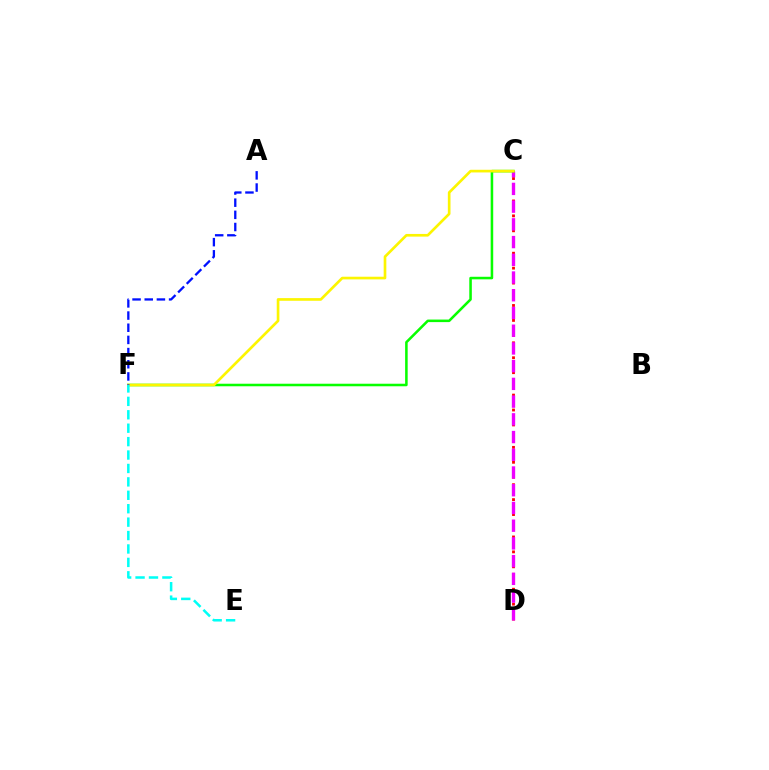{('C', 'D'): [{'color': '#ff0000', 'line_style': 'dotted', 'thickness': 2.03}, {'color': '#ee00ff', 'line_style': 'dashed', 'thickness': 2.41}], ('C', 'F'): [{'color': '#08ff00', 'line_style': 'solid', 'thickness': 1.83}, {'color': '#fcf500', 'line_style': 'solid', 'thickness': 1.92}], ('A', 'F'): [{'color': '#0010ff', 'line_style': 'dashed', 'thickness': 1.65}], ('E', 'F'): [{'color': '#00fff6', 'line_style': 'dashed', 'thickness': 1.82}]}